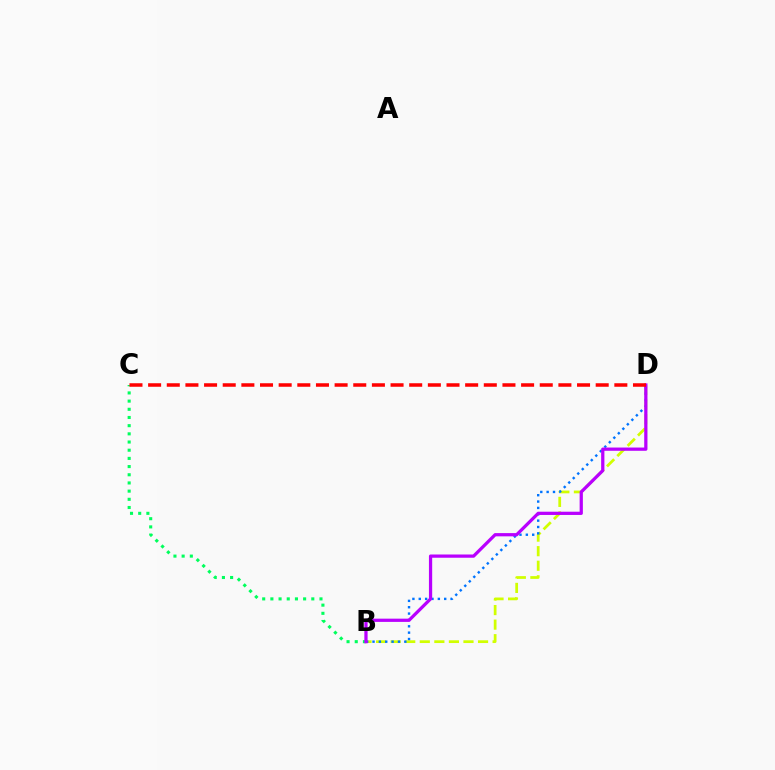{('B', 'D'): [{'color': '#d1ff00', 'line_style': 'dashed', 'thickness': 1.98}, {'color': '#0074ff', 'line_style': 'dotted', 'thickness': 1.73}, {'color': '#b900ff', 'line_style': 'solid', 'thickness': 2.34}], ('B', 'C'): [{'color': '#00ff5c', 'line_style': 'dotted', 'thickness': 2.22}], ('C', 'D'): [{'color': '#ff0000', 'line_style': 'dashed', 'thickness': 2.53}]}